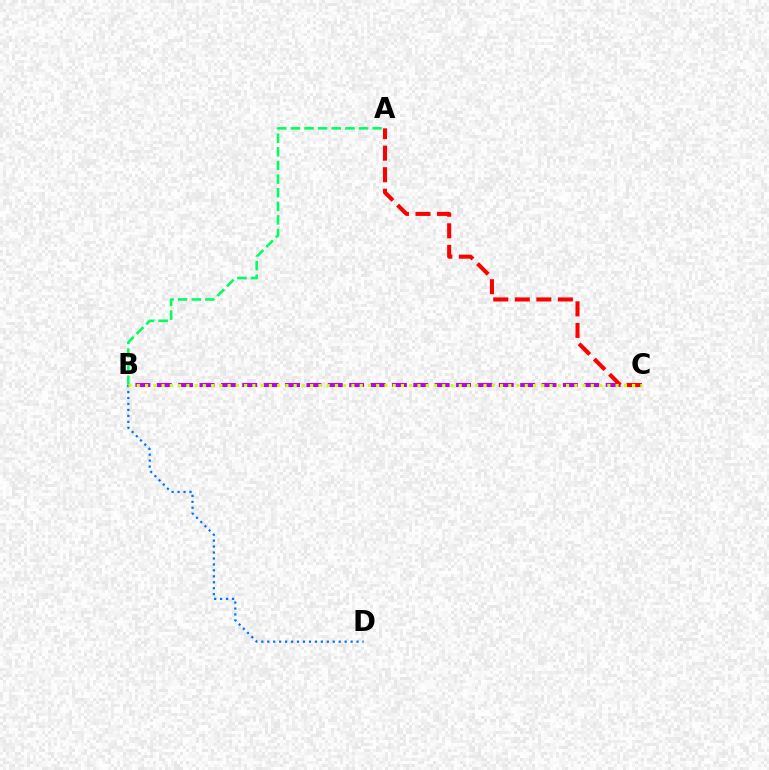{('B', 'C'): [{'color': '#b900ff', 'line_style': 'dashed', 'thickness': 2.9}, {'color': '#d1ff00', 'line_style': 'dotted', 'thickness': 2.24}], ('A', 'C'): [{'color': '#ff0000', 'line_style': 'dashed', 'thickness': 2.93}], ('B', 'D'): [{'color': '#0074ff', 'line_style': 'dotted', 'thickness': 1.62}], ('A', 'B'): [{'color': '#00ff5c', 'line_style': 'dashed', 'thickness': 1.85}]}